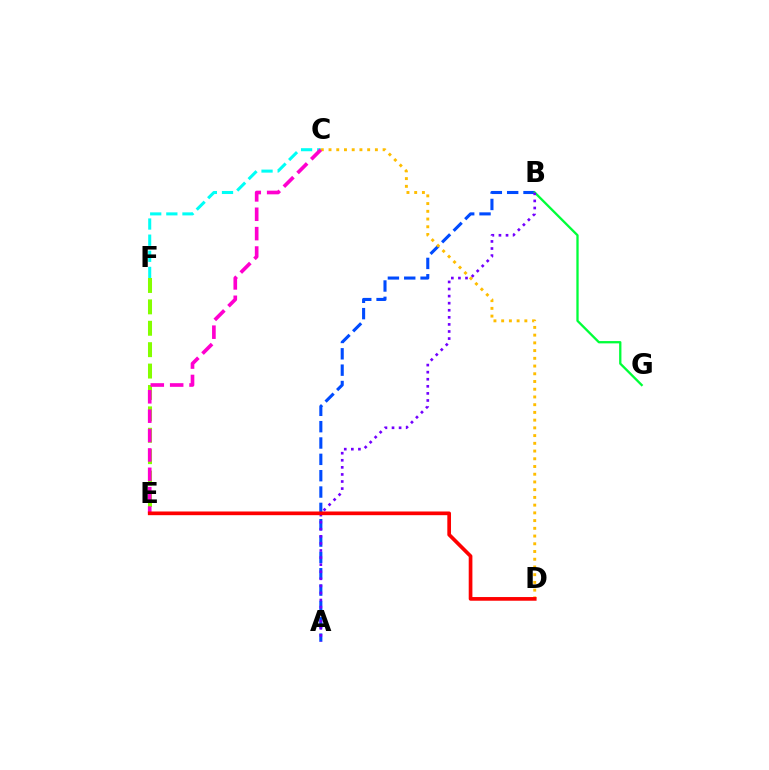{('C', 'F'): [{'color': '#00fff6', 'line_style': 'dashed', 'thickness': 2.19}], ('A', 'B'): [{'color': '#004bff', 'line_style': 'dashed', 'thickness': 2.22}, {'color': '#7200ff', 'line_style': 'dotted', 'thickness': 1.92}], ('C', 'D'): [{'color': '#ffbd00', 'line_style': 'dotted', 'thickness': 2.1}], ('E', 'F'): [{'color': '#84ff00', 'line_style': 'dashed', 'thickness': 2.91}], ('B', 'G'): [{'color': '#00ff39', 'line_style': 'solid', 'thickness': 1.66}], ('C', 'E'): [{'color': '#ff00cf', 'line_style': 'dashed', 'thickness': 2.63}], ('D', 'E'): [{'color': '#ff0000', 'line_style': 'solid', 'thickness': 2.65}]}